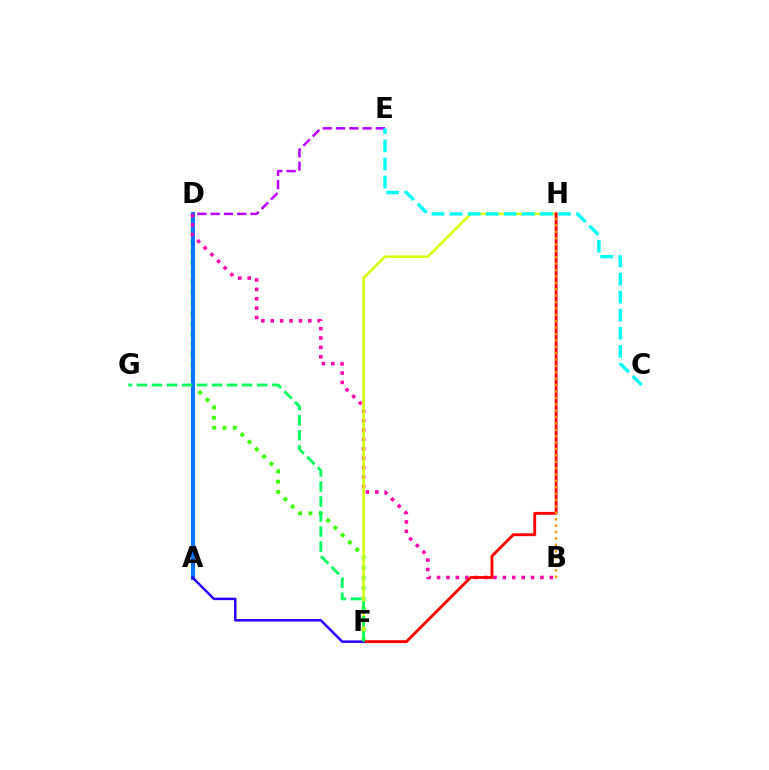{('D', 'F'): [{'color': '#3dff00', 'line_style': 'dotted', 'thickness': 2.8}], ('A', 'D'): [{'color': '#0074ff', 'line_style': 'solid', 'thickness': 2.91}], ('B', 'D'): [{'color': '#ff00ac', 'line_style': 'dotted', 'thickness': 2.55}], ('F', 'H'): [{'color': '#d1ff00', 'line_style': 'solid', 'thickness': 1.77}, {'color': '#ff0000', 'line_style': 'solid', 'thickness': 2.06}], ('A', 'F'): [{'color': '#2500ff', 'line_style': 'solid', 'thickness': 1.79}], ('F', 'G'): [{'color': '#00ff5c', 'line_style': 'dashed', 'thickness': 2.04}], ('D', 'E'): [{'color': '#b900ff', 'line_style': 'dashed', 'thickness': 1.8}], ('C', 'E'): [{'color': '#00fff6', 'line_style': 'dashed', 'thickness': 2.46}], ('B', 'H'): [{'color': '#ff9400', 'line_style': 'dotted', 'thickness': 1.74}]}